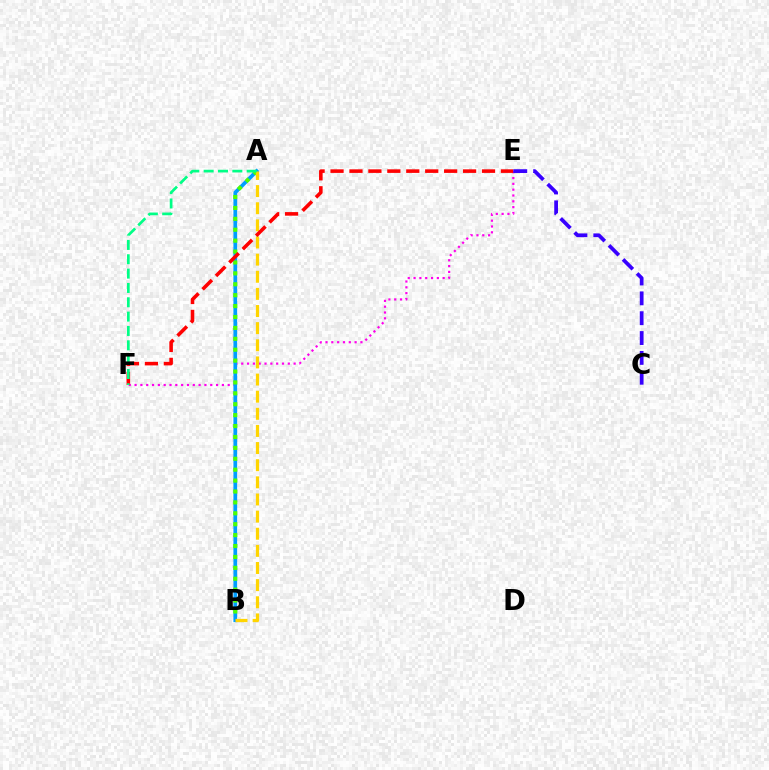{('E', 'F'): [{'color': '#ff00ed', 'line_style': 'dotted', 'thickness': 1.58}, {'color': '#ff0000', 'line_style': 'dashed', 'thickness': 2.57}], ('A', 'B'): [{'color': '#009eff', 'line_style': 'solid', 'thickness': 2.67}, {'color': '#4fff00', 'line_style': 'dotted', 'thickness': 2.96}, {'color': '#ffd500', 'line_style': 'dashed', 'thickness': 2.33}], ('C', 'E'): [{'color': '#3700ff', 'line_style': 'dashed', 'thickness': 2.7}], ('A', 'F'): [{'color': '#00ff86', 'line_style': 'dashed', 'thickness': 1.95}]}